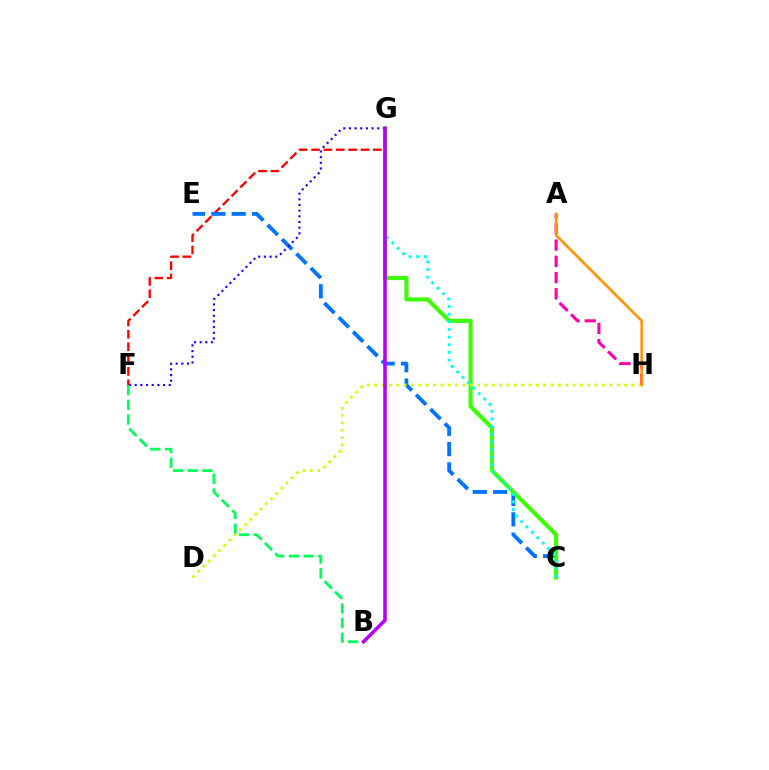{('A', 'H'): [{'color': '#ff00ac', 'line_style': 'dashed', 'thickness': 2.2}, {'color': '#ff9400', 'line_style': 'solid', 'thickness': 1.86}], ('F', 'G'): [{'color': '#ff0000', 'line_style': 'dashed', 'thickness': 1.68}, {'color': '#2500ff', 'line_style': 'dotted', 'thickness': 1.54}], ('C', 'E'): [{'color': '#0074ff', 'line_style': 'dashed', 'thickness': 2.76}], ('C', 'G'): [{'color': '#3dff00', 'line_style': 'solid', 'thickness': 2.97}, {'color': '#00fff6', 'line_style': 'dotted', 'thickness': 2.08}], ('D', 'H'): [{'color': '#d1ff00', 'line_style': 'dotted', 'thickness': 2.0}], ('B', 'F'): [{'color': '#00ff5c', 'line_style': 'dashed', 'thickness': 2.0}], ('B', 'G'): [{'color': '#b900ff', 'line_style': 'solid', 'thickness': 2.59}]}